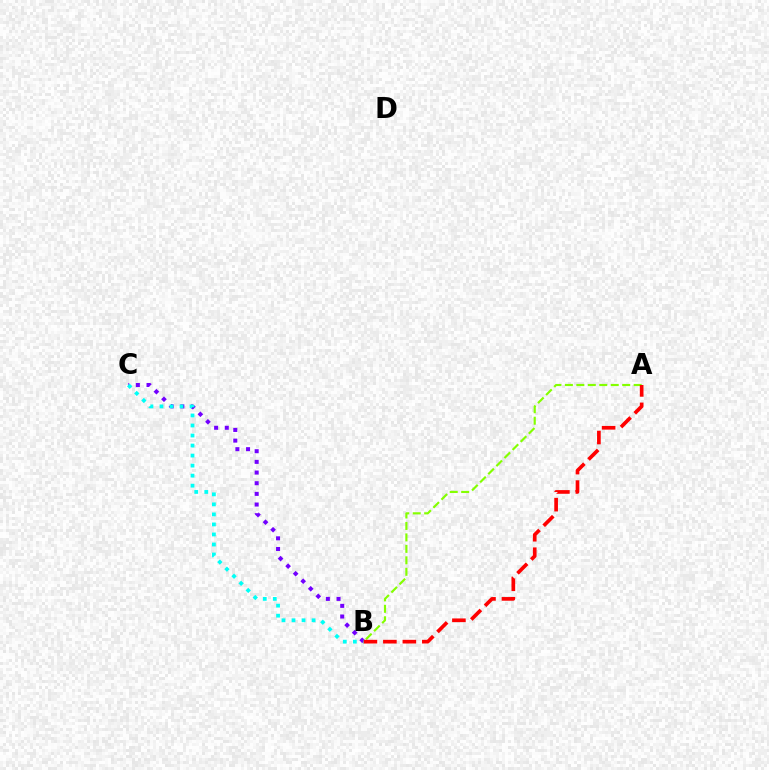{('A', 'B'): [{'color': '#84ff00', 'line_style': 'dashed', 'thickness': 1.56}, {'color': '#ff0000', 'line_style': 'dashed', 'thickness': 2.65}], ('B', 'C'): [{'color': '#7200ff', 'line_style': 'dotted', 'thickness': 2.9}, {'color': '#00fff6', 'line_style': 'dotted', 'thickness': 2.72}]}